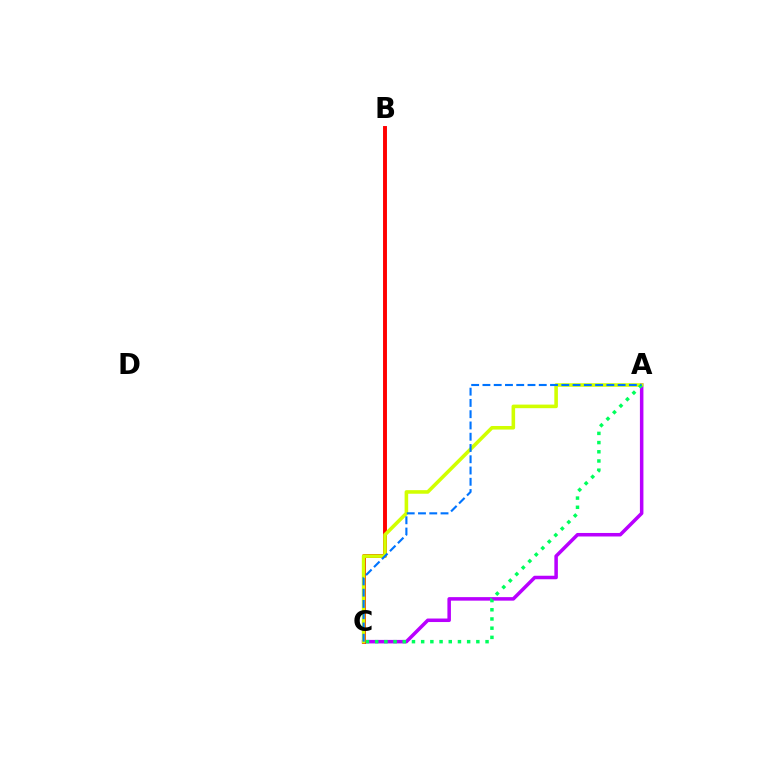{('A', 'C'): [{'color': '#b900ff', 'line_style': 'solid', 'thickness': 2.53}, {'color': '#d1ff00', 'line_style': 'solid', 'thickness': 2.58}, {'color': '#00ff5c', 'line_style': 'dotted', 'thickness': 2.5}, {'color': '#0074ff', 'line_style': 'dashed', 'thickness': 1.53}], ('B', 'C'): [{'color': '#ff0000', 'line_style': 'solid', 'thickness': 2.83}]}